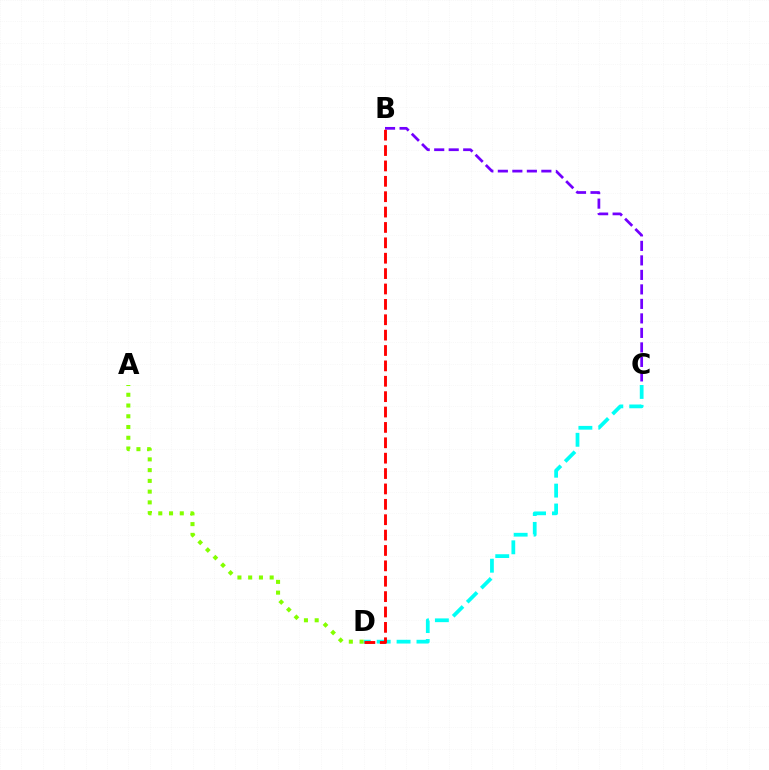{('B', 'C'): [{'color': '#7200ff', 'line_style': 'dashed', 'thickness': 1.97}], ('C', 'D'): [{'color': '#00fff6', 'line_style': 'dashed', 'thickness': 2.7}], ('A', 'D'): [{'color': '#84ff00', 'line_style': 'dotted', 'thickness': 2.92}], ('B', 'D'): [{'color': '#ff0000', 'line_style': 'dashed', 'thickness': 2.09}]}